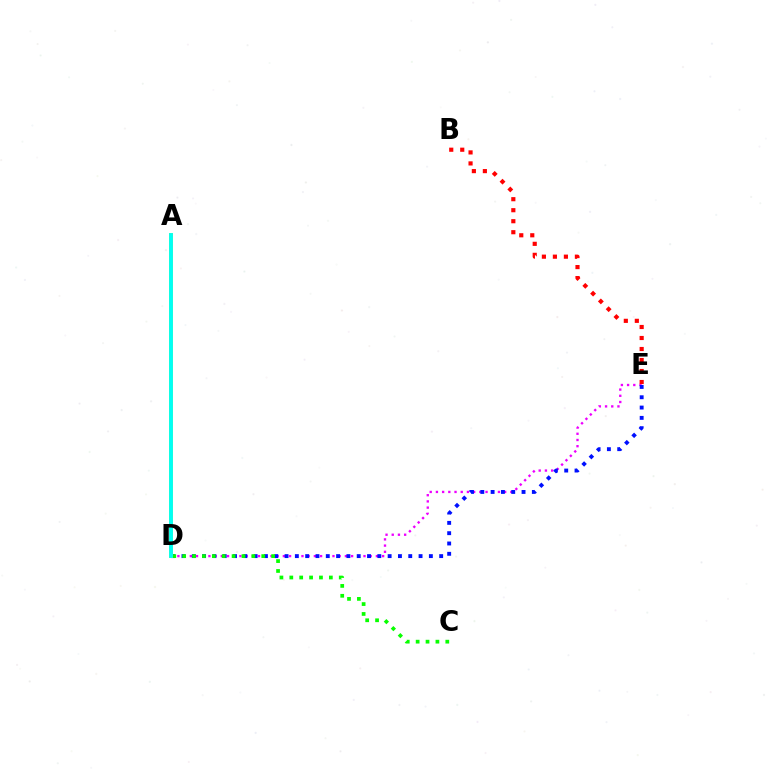{('D', 'E'): [{'color': '#ee00ff', 'line_style': 'dotted', 'thickness': 1.69}, {'color': '#0010ff', 'line_style': 'dotted', 'thickness': 2.8}], ('C', 'D'): [{'color': '#08ff00', 'line_style': 'dotted', 'thickness': 2.69}], ('B', 'E'): [{'color': '#ff0000', 'line_style': 'dotted', 'thickness': 2.99}], ('A', 'D'): [{'color': '#fcf500', 'line_style': 'solid', 'thickness': 2.86}, {'color': '#00fff6', 'line_style': 'solid', 'thickness': 2.78}]}